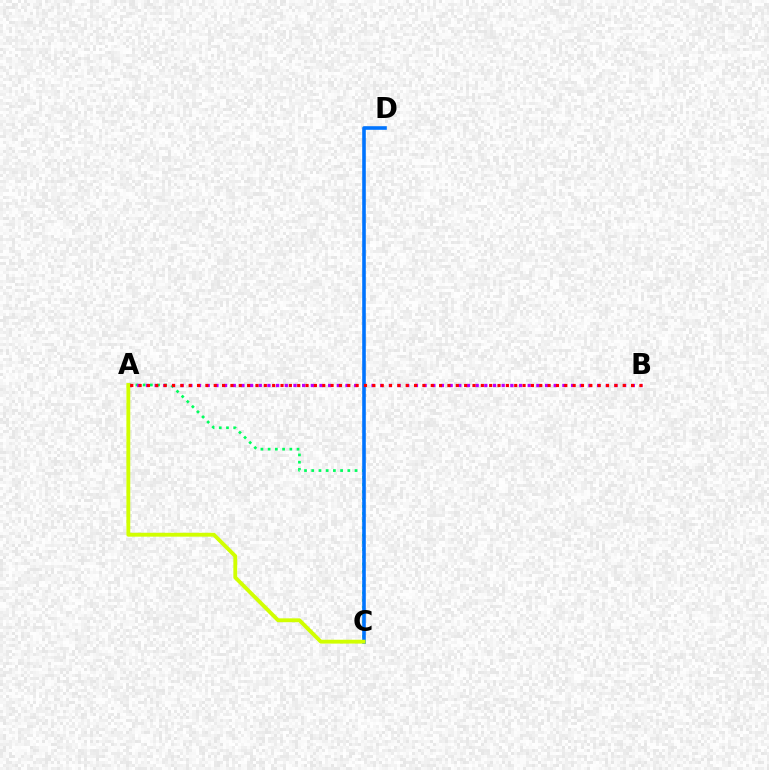{('A', 'C'): [{'color': '#00ff5c', 'line_style': 'dotted', 'thickness': 1.96}, {'color': '#d1ff00', 'line_style': 'solid', 'thickness': 2.78}], ('A', 'B'): [{'color': '#b900ff', 'line_style': 'dotted', 'thickness': 2.36}, {'color': '#ff0000', 'line_style': 'dotted', 'thickness': 2.27}], ('C', 'D'): [{'color': '#0074ff', 'line_style': 'solid', 'thickness': 2.6}]}